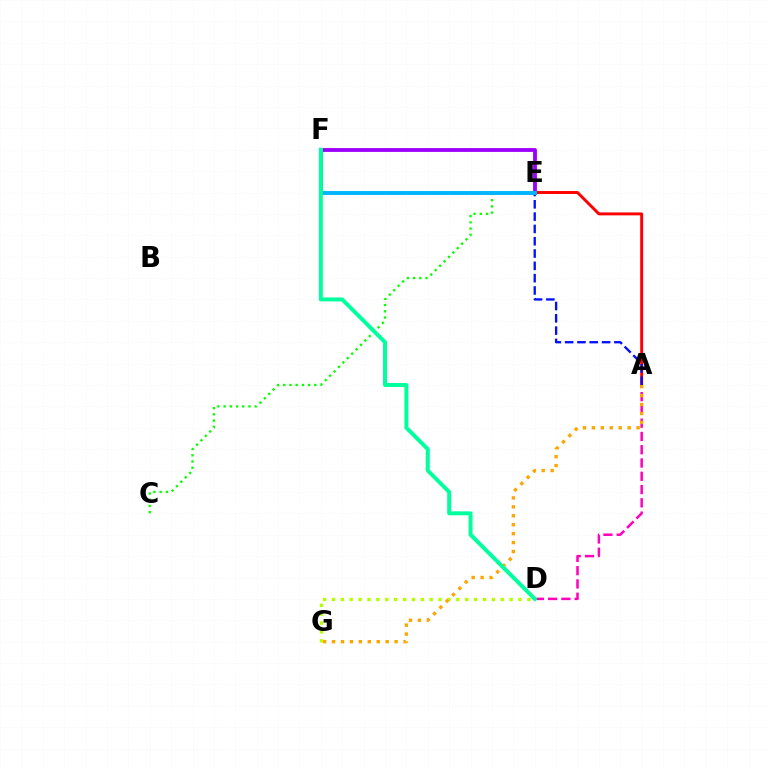{('E', 'F'): [{'color': '#9b00ff', 'line_style': 'solid', 'thickness': 2.75}, {'color': '#00b5ff', 'line_style': 'solid', 'thickness': 2.82}], ('C', 'E'): [{'color': '#08ff00', 'line_style': 'dotted', 'thickness': 1.69}], ('A', 'E'): [{'color': '#ff0000', 'line_style': 'solid', 'thickness': 2.11}, {'color': '#0010ff', 'line_style': 'dashed', 'thickness': 1.67}], ('A', 'D'): [{'color': '#ff00bd', 'line_style': 'dashed', 'thickness': 1.8}], ('D', 'G'): [{'color': '#b3ff00', 'line_style': 'dotted', 'thickness': 2.41}], ('A', 'G'): [{'color': '#ffa500', 'line_style': 'dotted', 'thickness': 2.43}], ('D', 'F'): [{'color': '#00ff9d', 'line_style': 'solid', 'thickness': 2.85}]}